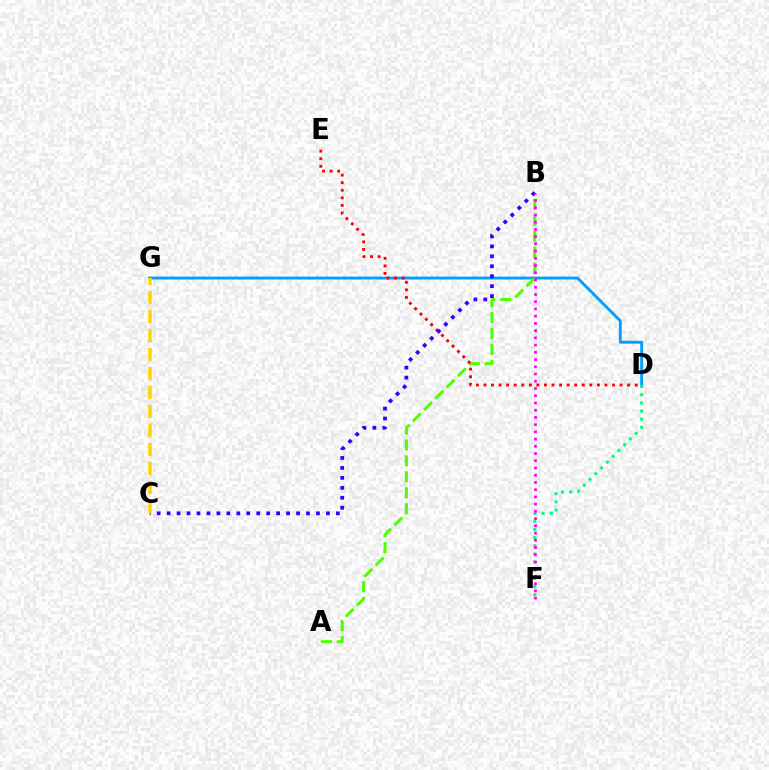{('D', 'G'): [{'color': '#009eff', 'line_style': 'solid', 'thickness': 2.05}], ('A', 'B'): [{'color': '#4fff00', 'line_style': 'dashed', 'thickness': 2.17}], ('D', 'E'): [{'color': '#ff0000', 'line_style': 'dotted', 'thickness': 2.05}], ('D', 'F'): [{'color': '#00ff86', 'line_style': 'dotted', 'thickness': 2.22}], ('B', 'C'): [{'color': '#3700ff', 'line_style': 'dotted', 'thickness': 2.7}], ('C', 'G'): [{'color': '#ffd500', 'line_style': 'dashed', 'thickness': 2.58}], ('B', 'F'): [{'color': '#ff00ed', 'line_style': 'dotted', 'thickness': 1.96}]}